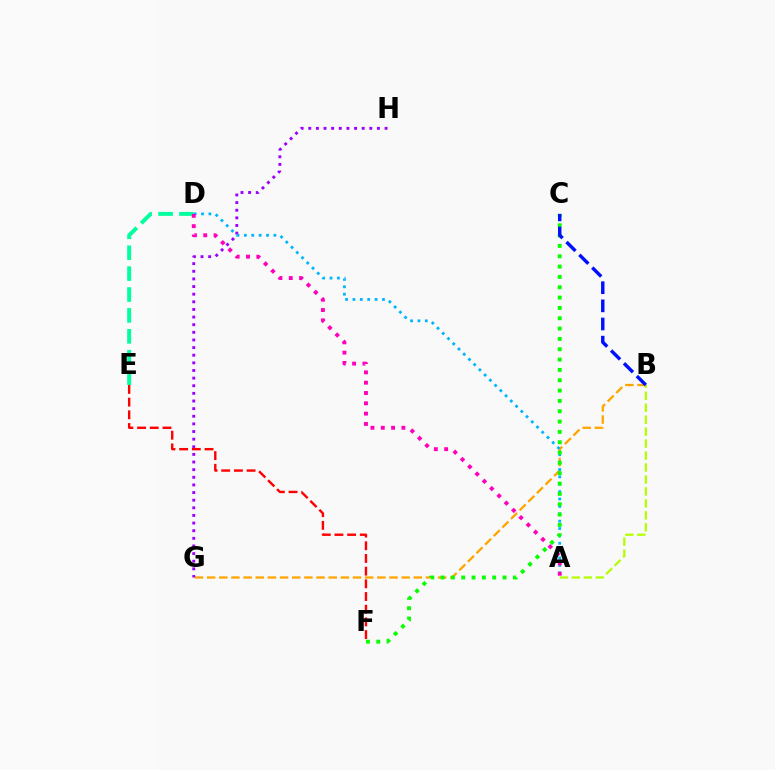{('A', 'B'): [{'color': '#b3ff00', 'line_style': 'dashed', 'thickness': 1.62}], ('D', 'E'): [{'color': '#00ff9d', 'line_style': 'dashed', 'thickness': 2.84}], ('B', 'G'): [{'color': '#ffa500', 'line_style': 'dashed', 'thickness': 1.65}], ('G', 'H'): [{'color': '#9b00ff', 'line_style': 'dotted', 'thickness': 2.07}], ('A', 'D'): [{'color': '#00b5ff', 'line_style': 'dotted', 'thickness': 2.01}, {'color': '#ff00bd', 'line_style': 'dotted', 'thickness': 2.8}], ('E', 'F'): [{'color': '#ff0000', 'line_style': 'dashed', 'thickness': 1.72}], ('C', 'F'): [{'color': '#08ff00', 'line_style': 'dotted', 'thickness': 2.81}], ('B', 'C'): [{'color': '#0010ff', 'line_style': 'dashed', 'thickness': 2.47}]}